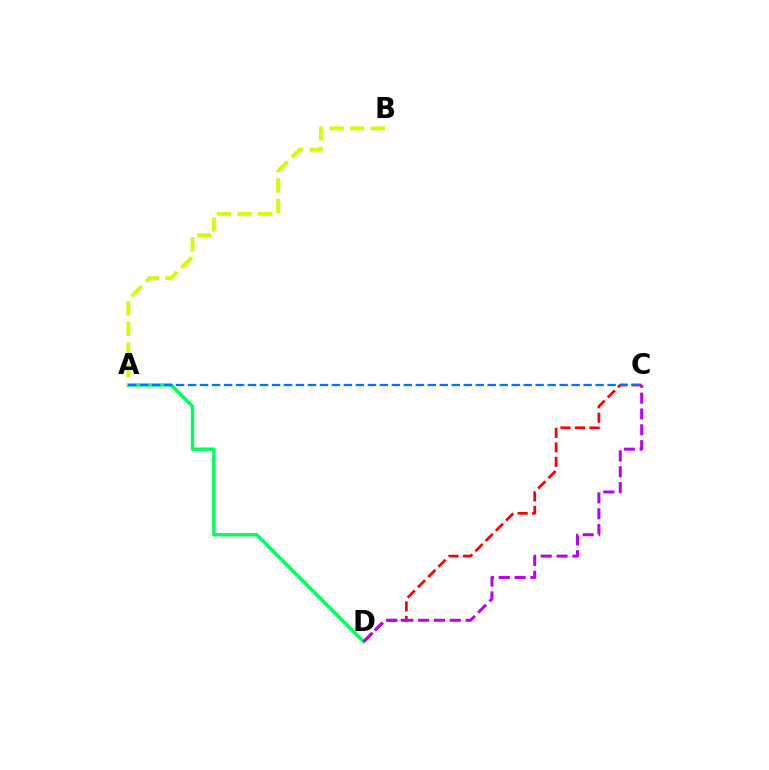{('C', 'D'): [{'color': '#ff0000', 'line_style': 'dashed', 'thickness': 1.97}, {'color': '#b900ff', 'line_style': 'dashed', 'thickness': 2.15}], ('A', 'D'): [{'color': '#00ff5c', 'line_style': 'solid', 'thickness': 2.45}], ('A', 'B'): [{'color': '#d1ff00', 'line_style': 'dashed', 'thickness': 2.8}], ('A', 'C'): [{'color': '#0074ff', 'line_style': 'dashed', 'thickness': 1.63}]}